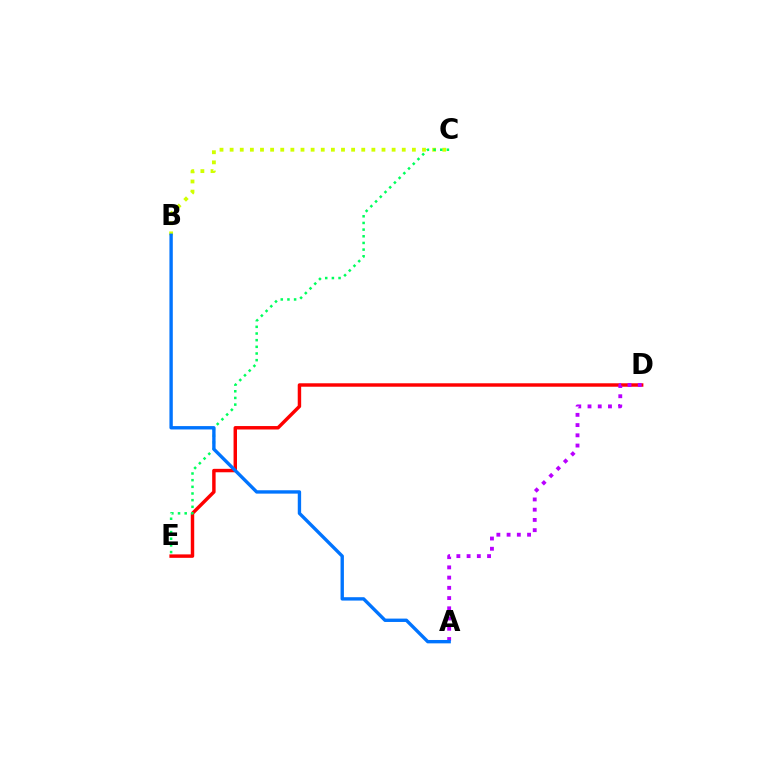{('D', 'E'): [{'color': '#ff0000', 'line_style': 'solid', 'thickness': 2.48}], ('B', 'C'): [{'color': '#d1ff00', 'line_style': 'dotted', 'thickness': 2.75}], ('A', 'D'): [{'color': '#b900ff', 'line_style': 'dotted', 'thickness': 2.78}], ('C', 'E'): [{'color': '#00ff5c', 'line_style': 'dotted', 'thickness': 1.81}], ('A', 'B'): [{'color': '#0074ff', 'line_style': 'solid', 'thickness': 2.42}]}